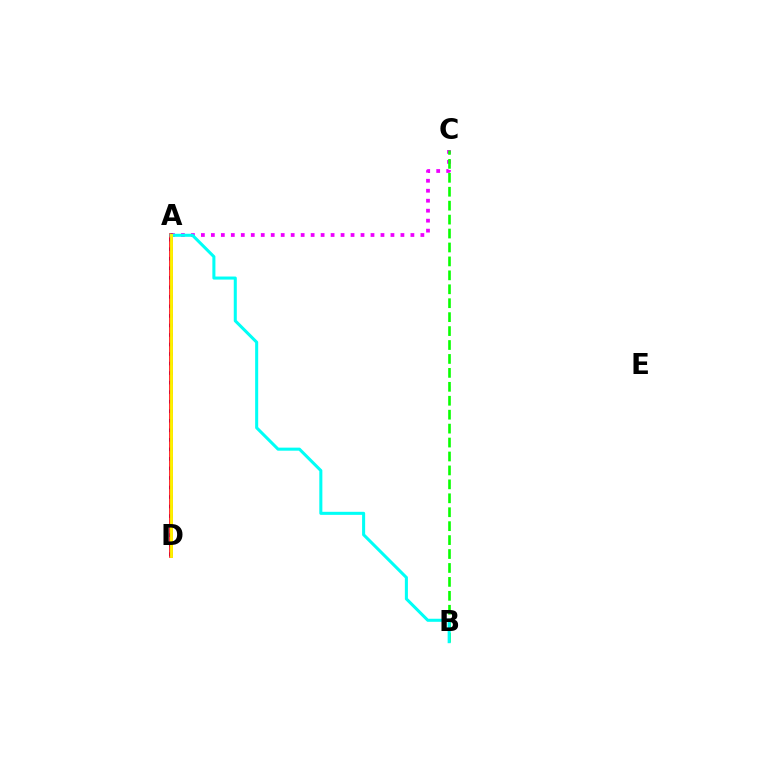{('A', 'D'): [{'color': '#0010ff', 'line_style': 'dotted', 'thickness': 2.59}, {'color': '#ff0000', 'line_style': 'solid', 'thickness': 2.6}, {'color': '#fcf500', 'line_style': 'solid', 'thickness': 2.06}], ('A', 'C'): [{'color': '#ee00ff', 'line_style': 'dotted', 'thickness': 2.71}], ('B', 'C'): [{'color': '#08ff00', 'line_style': 'dashed', 'thickness': 1.89}], ('A', 'B'): [{'color': '#00fff6', 'line_style': 'solid', 'thickness': 2.2}]}